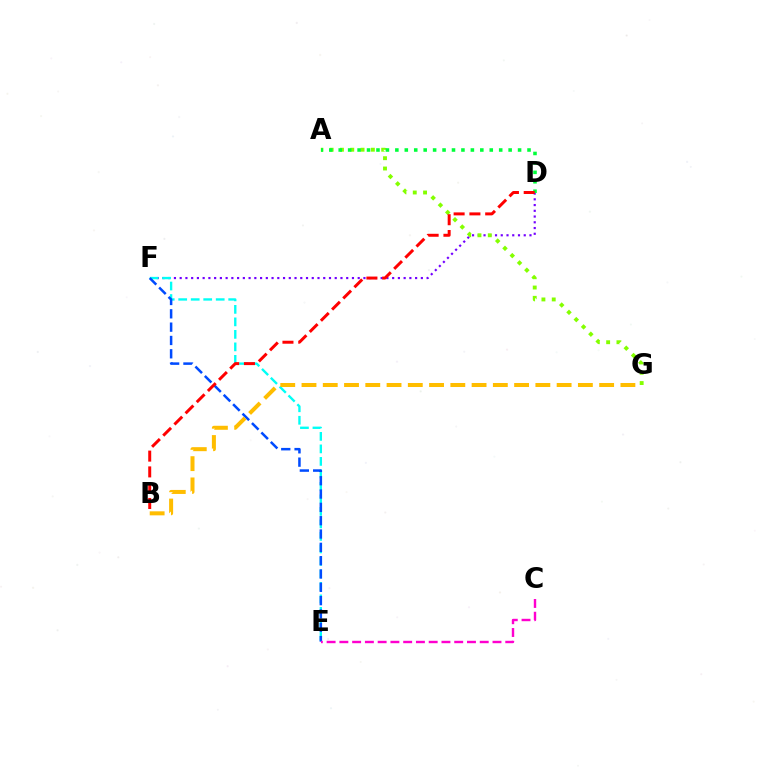{('D', 'F'): [{'color': '#7200ff', 'line_style': 'dotted', 'thickness': 1.56}], ('E', 'F'): [{'color': '#00fff6', 'line_style': 'dashed', 'thickness': 1.7}, {'color': '#004bff', 'line_style': 'dashed', 'thickness': 1.81}], ('A', 'G'): [{'color': '#84ff00', 'line_style': 'dotted', 'thickness': 2.8}], ('A', 'D'): [{'color': '#00ff39', 'line_style': 'dotted', 'thickness': 2.56}], ('B', 'D'): [{'color': '#ff0000', 'line_style': 'dashed', 'thickness': 2.15}], ('B', 'G'): [{'color': '#ffbd00', 'line_style': 'dashed', 'thickness': 2.89}], ('C', 'E'): [{'color': '#ff00cf', 'line_style': 'dashed', 'thickness': 1.73}]}